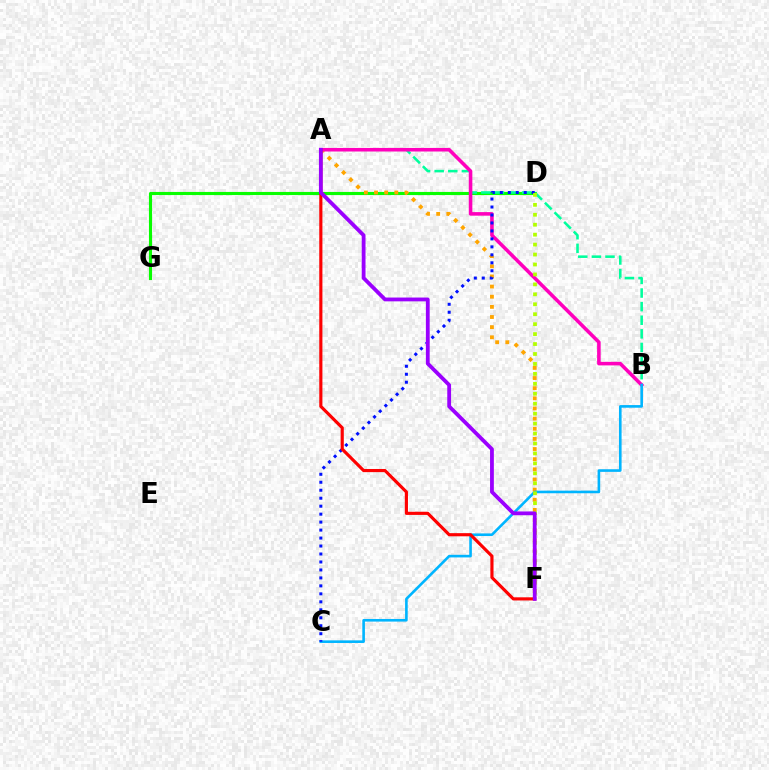{('D', 'G'): [{'color': '#08ff00', 'line_style': 'solid', 'thickness': 2.24}], ('A', 'B'): [{'color': '#00ff9d', 'line_style': 'dashed', 'thickness': 1.85}, {'color': '#ff00bd', 'line_style': 'solid', 'thickness': 2.57}], ('A', 'F'): [{'color': '#ffa500', 'line_style': 'dotted', 'thickness': 2.76}, {'color': '#ff0000', 'line_style': 'solid', 'thickness': 2.27}, {'color': '#9b00ff', 'line_style': 'solid', 'thickness': 2.74}], ('B', 'C'): [{'color': '#00b5ff', 'line_style': 'solid', 'thickness': 1.88}], ('C', 'D'): [{'color': '#0010ff', 'line_style': 'dotted', 'thickness': 2.17}], ('D', 'F'): [{'color': '#b3ff00', 'line_style': 'dotted', 'thickness': 2.7}]}